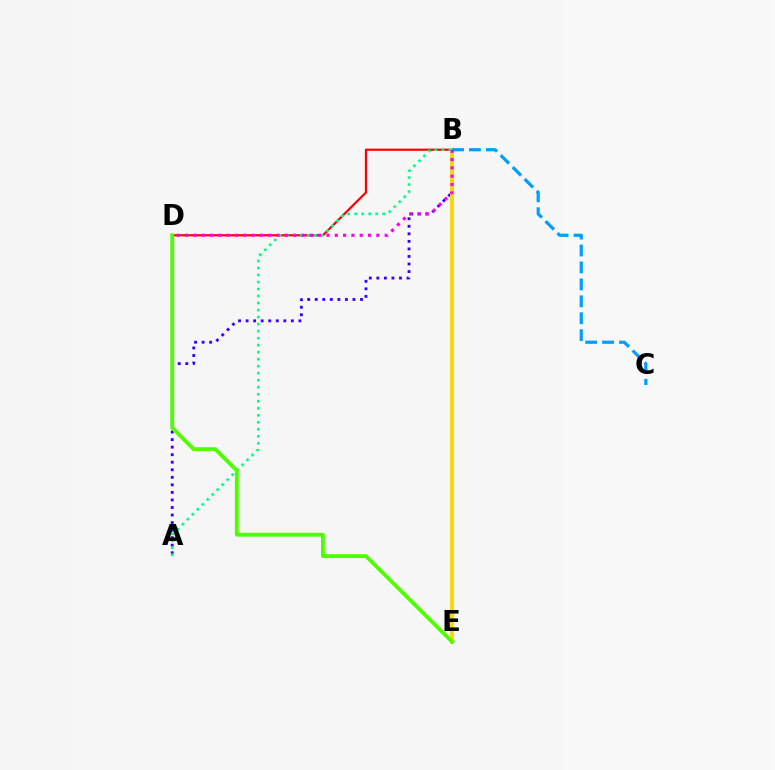{('A', 'B'): [{'color': '#3700ff', 'line_style': 'dotted', 'thickness': 2.05}, {'color': '#00ff86', 'line_style': 'dotted', 'thickness': 1.91}], ('B', 'D'): [{'color': '#ff0000', 'line_style': 'solid', 'thickness': 1.58}, {'color': '#ff00ed', 'line_style': 'dotted', 'thickness': 2.26}], ('B', 'E'): [{'color': '#ffd500', 'line_style': 'solid', 'thickness': 2.75}], ('D', 'E'): [{'color': '#4fff00', 'line_style': 'solid', 'thickness': 2.76}], ('B', 'C'): [{'color': '#009eff', 'line_style': 'dashed', 'thickness': 2.3}]}